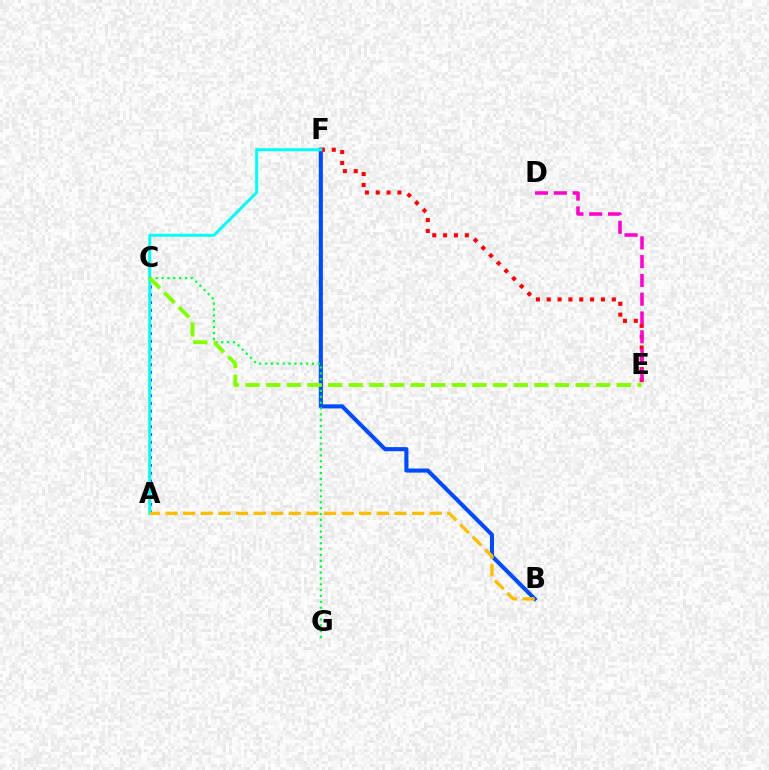{('B', 'F'): [{'color': '#004bff', 'line_style': 'solid', 'thickness': 2.95}], ('E', 'F'): [{'color': '#ff0000', 'line_style': 'dotted', 'thickness': 2.95}], ('A', 'C'): [{'color': '#7200ff', 'line_style': 'dotted', 'thickness': 2.11}], ('A', 'F'): [{'color': '#00fff6', 'line_style': 'solid', 'thickness': 2.15}], ('C', 'G'): [{'color': '#00ff39', 'line_style': 'dotted', 'thickness': 1.59}], ('D', 'E'): [{'color': '#ff00cf', 'line_style': 'dashed', 'thickness': 2.55}], ('A', 'B'): [{'color': '#ffbd00', 'line_style': 'dashed', 'thickness': 2.39}], ('C', 'E'): [{'color': '#84ff00', 'line_style': 'dashed', 'thickness': 2.8}]}